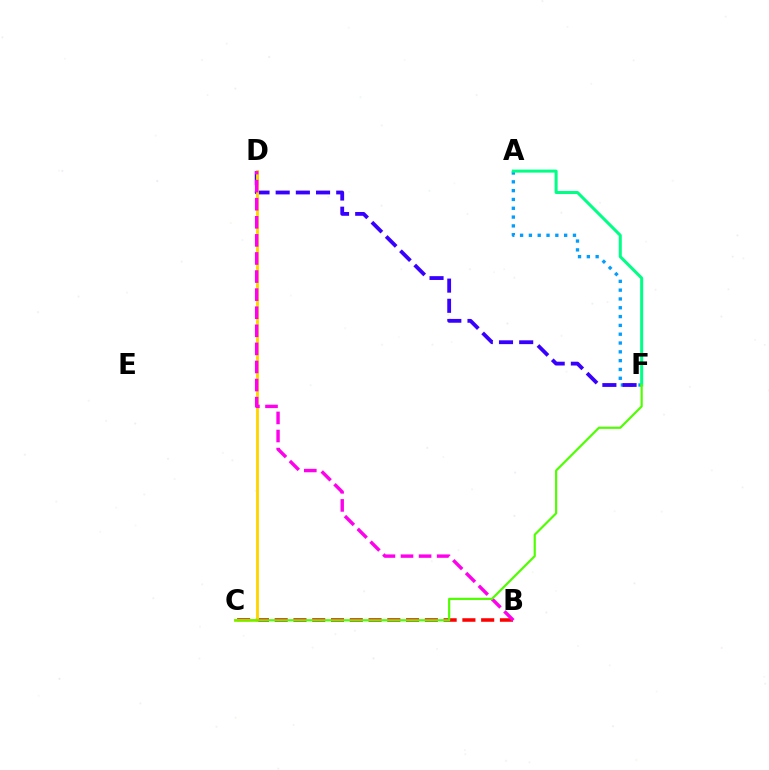{('A', 'F'): [{'color': '#009eff', 'line_style': 'dotted', 'thickness': 2.39}, {'color': '#00ff86', 'line_style': 'solid', 'thickness': 2.18}], ('B', 'C'): [{'color': '#ff0000', 'line_style': 'dashed', 'thickness': 2.55}], ('D', 'F'): [{'color': '#3700ff', 'line_style': 'dashed', 'thickness': 2.74}], ('C', 'D'): [{'color': '#ffd500', 'line_style': 'solid', 'thickness': 2.05}], ('B', 'D'): [{'color': '#ff00ed', 'line_style': 'dashed', 'thickness': 2.46}], ('C', 'F'): [{'color': '#4fff00', 'line_style': 'solid', 'thickness': 1.57}]}